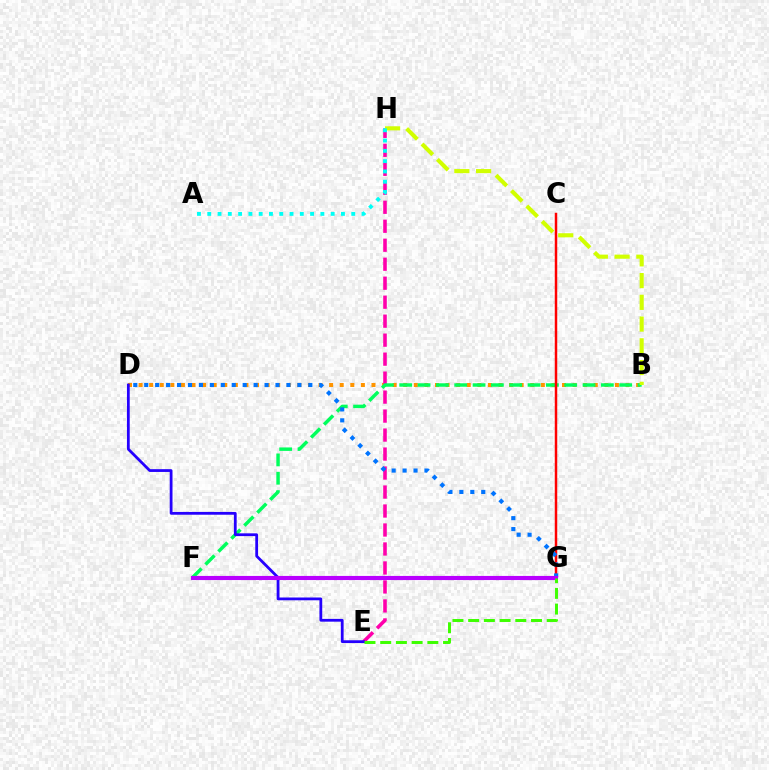{('B', 'D'): [{'color': '#ff9400', 'line_style': 'dotted', 'thickness': 2.88}], ('E', 'H'): [{'color': '#ff00ac', 'line_style': 'dashed', 'thickness': 2.58}], ('B', 'F'): [{'color': '#00ff5c', 'line_style': 'dashed', 'thickness': 2.49}], ('C', 'G'): [{'color': '#ff0000', 'line_style': 'solid', 'thickness': 1.78}], ('D', 'G'): [{'color': '#0074ff', 'line_style': 'dotted', 'thickness': 2.97}], ('D', 'E'): [{'color': '#2500ff', 'line_style': 'solid', 'thickness': 2.0}], ('B', 'H'): [{'color': '#d1ff00', 'line_style': 'dashed', 'thickness': 2.95}], ('A', 'H'): [{'color': '#00fff6', 'line_style': 'dotted', 'thickness': 2.79}], ('F', 'G'): [{'color': '#b900ff', 'line_style': 'solid', 'thickness': 2.97}], ('E', 'G'): [{'color': '#3dff00', 'line_style': 'dashed', 'thickness': 2.13}]}